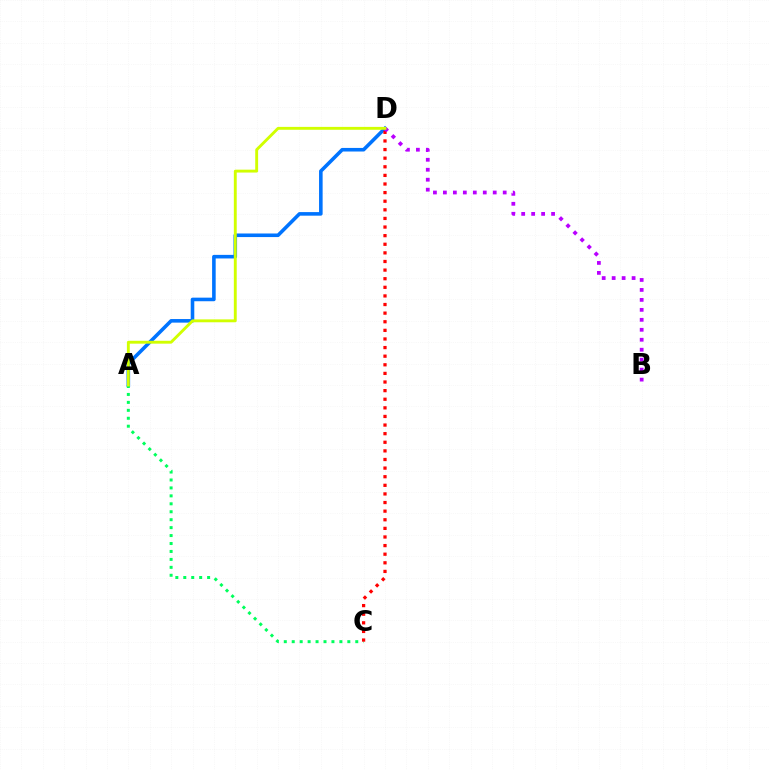{('A', 'D'): [{'color': '#0074ff', 'line_style': 'solid', 'thickness': 2.58}, {'color': '#d1ff00', 'line_style': 'solid', 'thickness': 2.08}], ('A', 'C'): [{'color': '#00ff5c', 'line_style': 'dotted', 'thickness': 2.16}], ('C', 'D'): [{'color': '#ff0000', 'line_style': 'dotted', 'thickness': 2.34}], ('B', 'D'): [{'color': '#b900ff', 'line_style': 'dotted', 'thickness': 2.71}]}